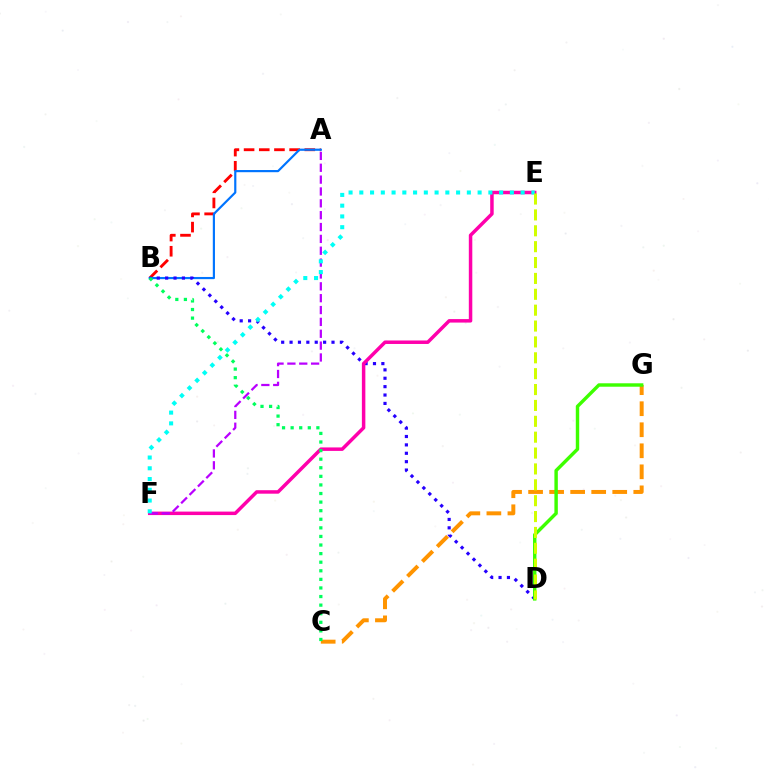{('A', 'B'): [{'color': '#ff0000', 'line_style': 'dashed', 'thickness': 2.06}, {'color': '#0074ff', 'line_style': 'solid', 'thickness': 1.57}], ('B', 'D'): [{'color': '#2500ff', 'line_style': 'dotted', 'thickness': 2.28}], ('C', 'G'): [{'color': '#ff9400', 'line_style': 'dashed', 'thickness': 2.86}], ('E', 'F'): [{'color': '#ff00ac', 'line_style': 'solid', 'thickness': 2.51}, {'color': '#00fff6', 'line_style': 'dotted', 'thickness': 2.92}], ('D', 'G'): [{'color': '#3dff00', 'line_style': 'solid', 'thickness': 2.46}], ('A', 'F'): [{'color': '#b900ff', 'line_style': 'dashed', 'thickness': 1.61}], ('B', 'C'): [{'color': '#00ff5c', 'line_style': 'dotted', 'thickness': 2.33}], ('D', 'E'): [{'color': '#d1ff00', 'line_style': 'dashed', 'thickness': 2.16}]}